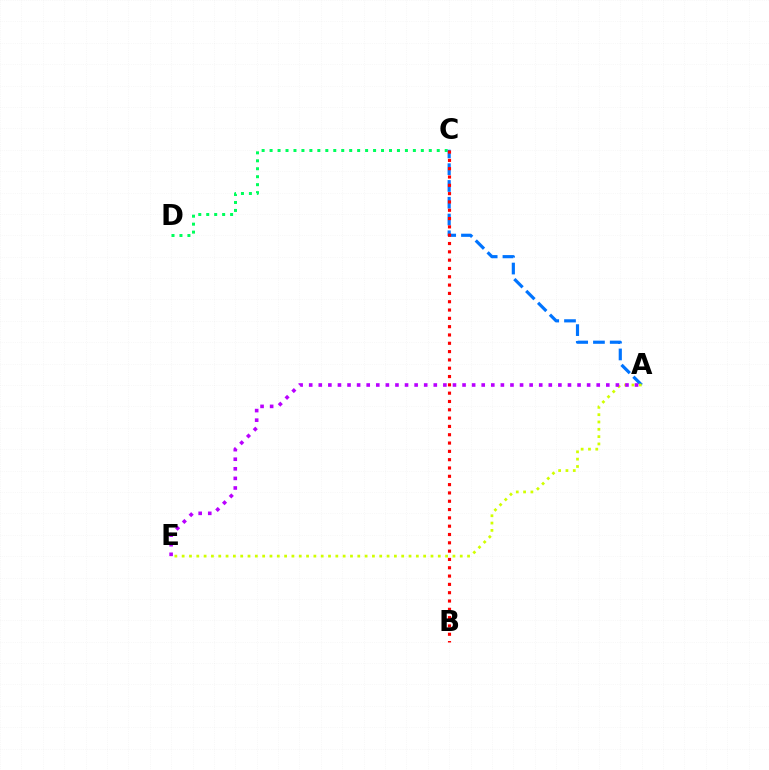{('C', 'D'): [{'color': '#00ff5c', 'line_style': 'dotted', 'thickness': 2.16}], ('A', 'C'): [{'color': '#0074ff', 'line_style': 'dashed', 'thickness': 2.28}], ('B', 'C'): [{'color': '#ff0000', 'line_style': 'dotted', 'thickness': 2.26}], ('A', 'E'): [{'color': '#d1ff00', 'line_style': 'dotted', 'thickness': 1.99}, {'color': '#b900ff', 'line_style': 'dotted', 'thickness': 2.6}]}